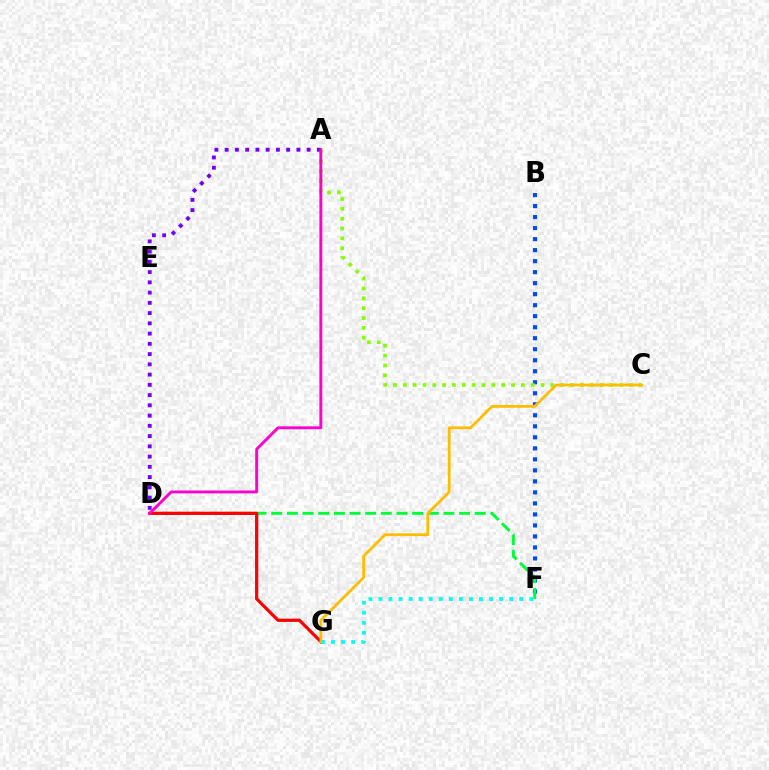{('B', 'F'): [{'color': '#004bff', 'line_style': 'dotted', 'thickness': 2.99}], ('D', 'F'): [{'color': '#00ff39', 'line_style': 'dashed', 'thickness': 2.13}], ('D', 'G'): [{'color': '#ff0000', 'line_style': 'solid', 'thickness': 2.33}], ('A', 'C'): [{'color': '#84ff00', 'line_style': 'dotted', 'thickness': 2.67}], ('C', 'G'): [{'color': '#ffbd00', 'line_style': 'solid', 'thickness': 2.0}], ('A', 'D'): [{'color': '#7200ff', 'line_style': 'dotted', 'thickness': 2.78}, {'color': '#ff00cf', 'line_style': 'solid', 'thickness': 2.09}], ('F', 'G'): [{'color': '#00fff6', 'line_style': 'dotted', 'thickness': 2.73}]}